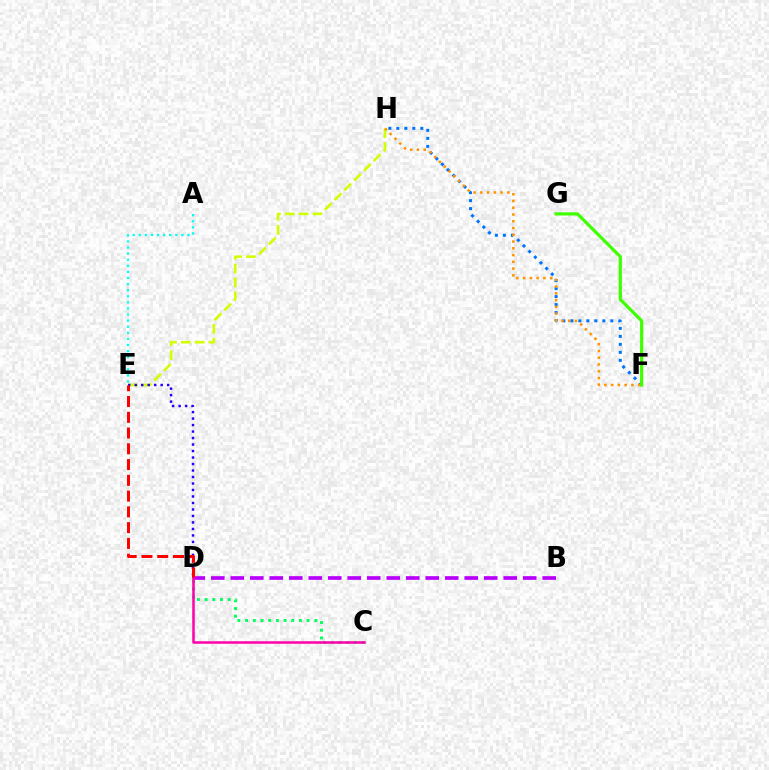{('F', 'H'): [{'color': '#0074ff', 'line_style': 'dotted', 'thickness': 2.17}, {'color': '#ff9400', 'line_style': 'dotted', 'thickness': 1.84}], ('E', 'H'): [{'color': '#d1ff00', 'line_style': 'dashed', 'thickness': 1.88}], ('D', 'E'): [{'color': '#2500ff', 'line_style': 'dotted', 'thickness': 1.76}, {'color': '#ff0000', 'line_style': 'dashed', 'thickness': 2.14}], ('A', 'E'): [{'color': '#00fff6', 'line_style': 'dotted', 'thickness': 1.65}], ('B', 'D'): [{'color': '#b900ff', 'line_style': 'dashed', 'thickness': 2.65}], ('C', 'D'): [{'color': '#00ff5c', 'line_style': 'dotted', 'thickness': 2.09}, {'color': '#ff00ac', 'line_style': 'solid', 'thickness': 1.81}], ('F', 'G'): [{'color': '#3dff00', 'line_style': 'solid', 'thickness': 2.3}]}